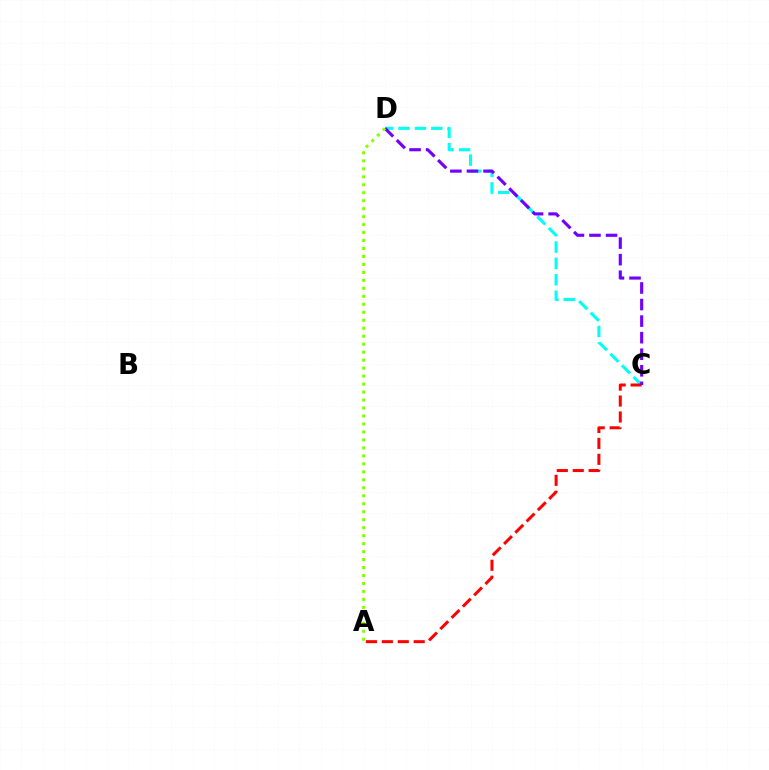{('C', 'D'): [{'color': '#00fff6', 'line_style': 'dashed', 'thickness': 2.23}, {'color': '#7200ff', 'line_style': 'dashed', 'thickness': 2.25}], ('A', 'C'): [{'color': '#ff0000', 'line_style': 'dashed', 'thickness': 2.16}], ('A', 'D'): [{'color': '#84ff00', 'line_style': 'dotted', 'thickness': 2.17}]}